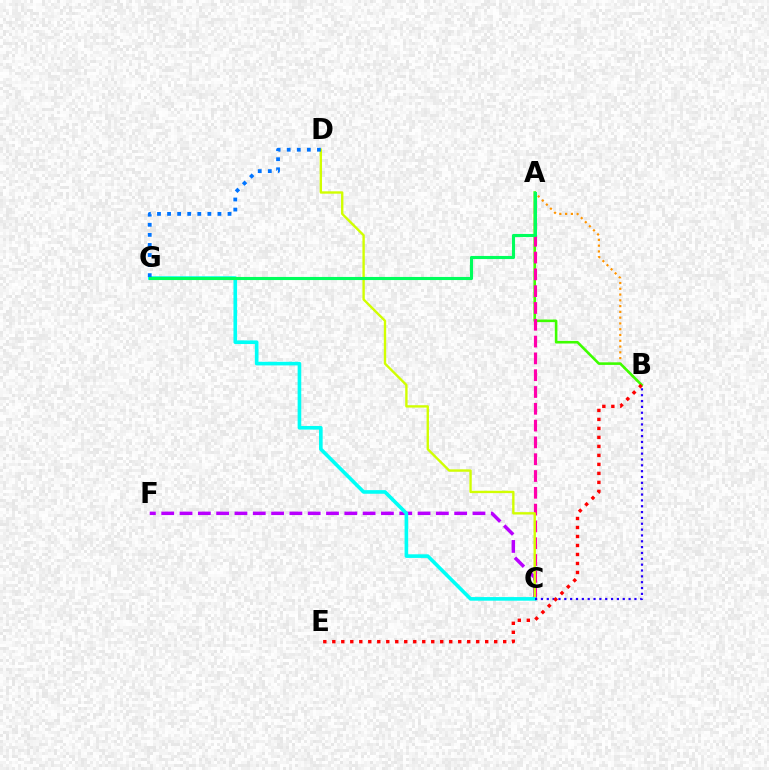{('A', 'B'): [{'color': '#ff9400', 'line_style': 'dotted', 'thickness': 1.57}, {'color': '#3dff00', 'line_style': 'solid', 'thickness': 1.86}], ('C', 'F'): [{'color': '#b900ff', 'line_style': 'dashed', 'thickness': 2.49}], ('A', 'C'): [{'color': '#ff00ac', 'line_style': 'dashed', 'thickness': 2.28}], ('C', 'D'): [{'color': '#d1ff00', 'line_style': 'solid', 'thickness': 1.7}], ('C', 'G'): [{'color': '#00fff6', 'line_style': 'solid', 'thickness': 2.61}], ('D', 'G'): [{'color': '#0074ff', 'line_style': 'dotted', 'thickness': 2.74}], ('B', 'C'): [{'color': '#2500ff', 'line_style': 'dotted', 'thickness': 1.59}], ('B', 'E'): [{'color': '#ff0000', 'line_style': 'dotted', 'thickness': 2.44}], ('A', 'G'): [{'color': '#00ff5c', 'line_style': 'solid', 'thickness': 2.23}]}